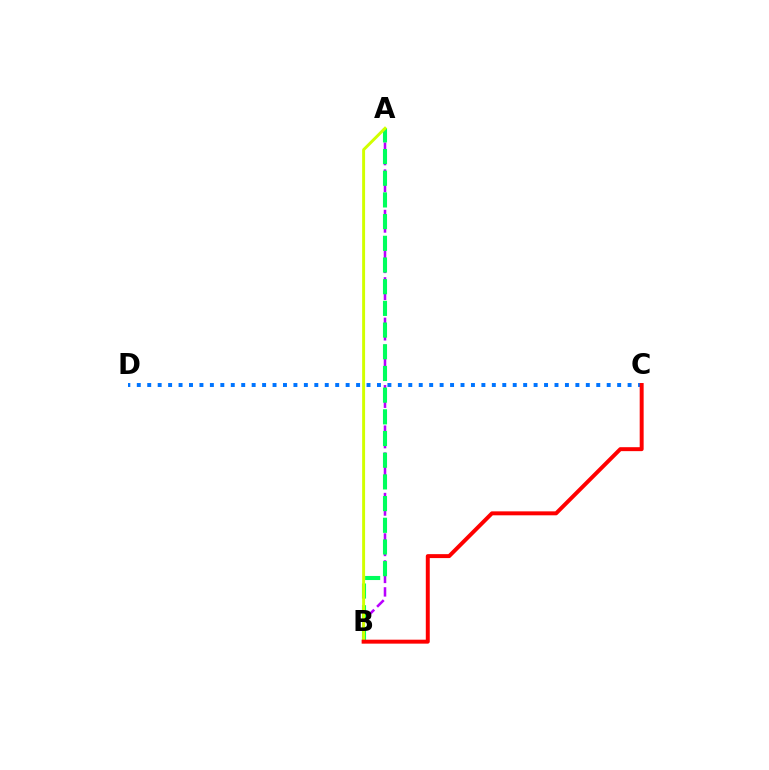{('A', 'B'): [{'color': '#b900ff', 'line_style': 'dashed', 'thickness': 1.83}, {'color': '#00ff5c', 'line_style': 'dashed', 'thickness': 2.95}, {'color': '#d1ff00', 'line_style': 'solid', 'thickness': 2.12}], ('C', 'D'): [{'color': '#0074ff', 'line_style': 'dotted', 'thickness': 2.84}], ('B', 'C'): [{'color': '#ff0000', 'line_style': 'solid', 'thickness': 2.84}]}